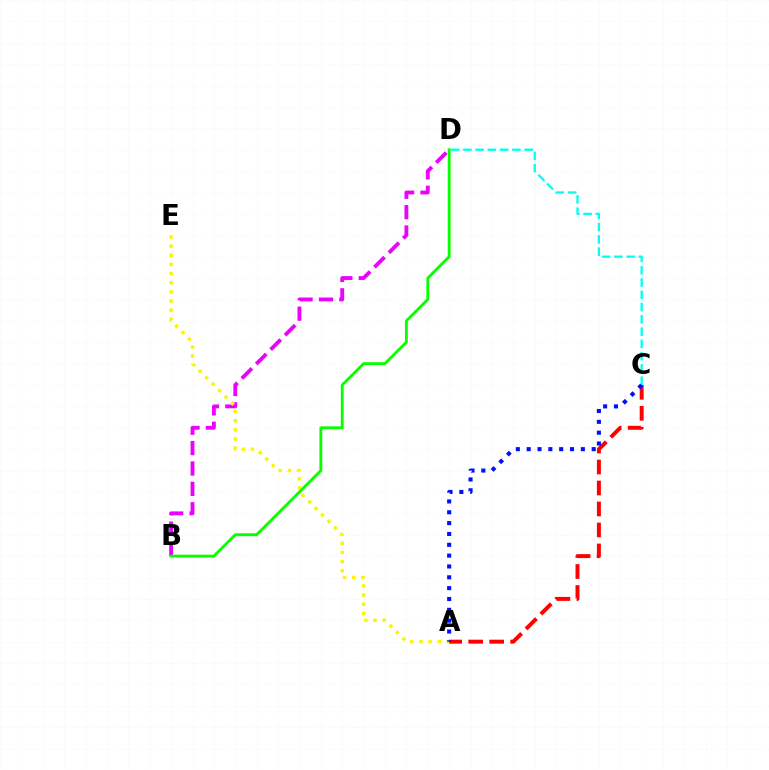{('B', 'D'): [{'color': '#ee00ff', 'line_style': 'dashed', 'thickness': 2.77}, {'color': '#08ff00', 'line_style': 'solid', 'thickness': 2.05}], ('C', 'D'): [{'color': '#00fff6', 'line_style': 'dashed', 'thickness': 1.67}], ('A', 'E'): [{'color': '#fcf500', 'line_style': 'dotted', 'thickness': 2.48}], ('A', 'C'): [{'color': '#ff0000', 'line_style': 'dashed', 'thickness': 2.85}, {'color': '#0010ff', 'line_style': 'dotted', 'thickness': 2.95}]}